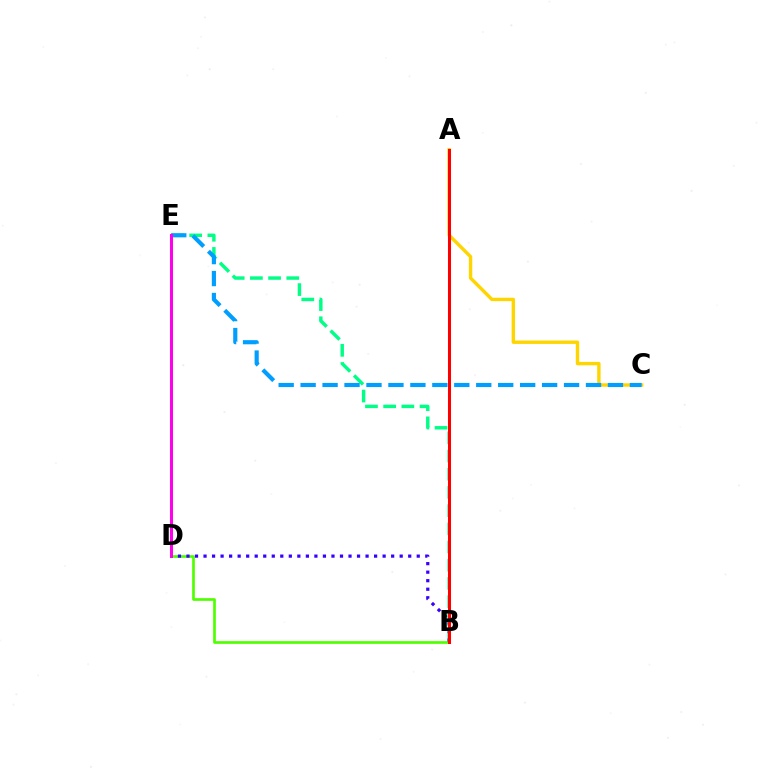{('B', 'E'): [{'color': '#00ff86', 'line_style': 'dashed', 'thickness': 2.47}], ('A', 'C'): [{'color': '#ffd500', 'line_style': 'solid', 'thickness': 2.44}], ('B', 'D'): [{'color': '#4fff00', 'line_style': 'solid', 'thickness': 1.93}, {'color': '#3700ff', 'line_style': 'dotted', 'thickness': 2.32}], ('C', 'E'): [{'color': '#009eff', 'line_style': 'dashed', 'thickness': 2.98}], ('D', 'E'): [{'color': '#ff00ed', 'line_style': 'solid', 'thickness': 2.18}], ('A', 'B'): [{'color': '#ff0000', 'line_style': 'solid', 'thickness': 2.19}]}